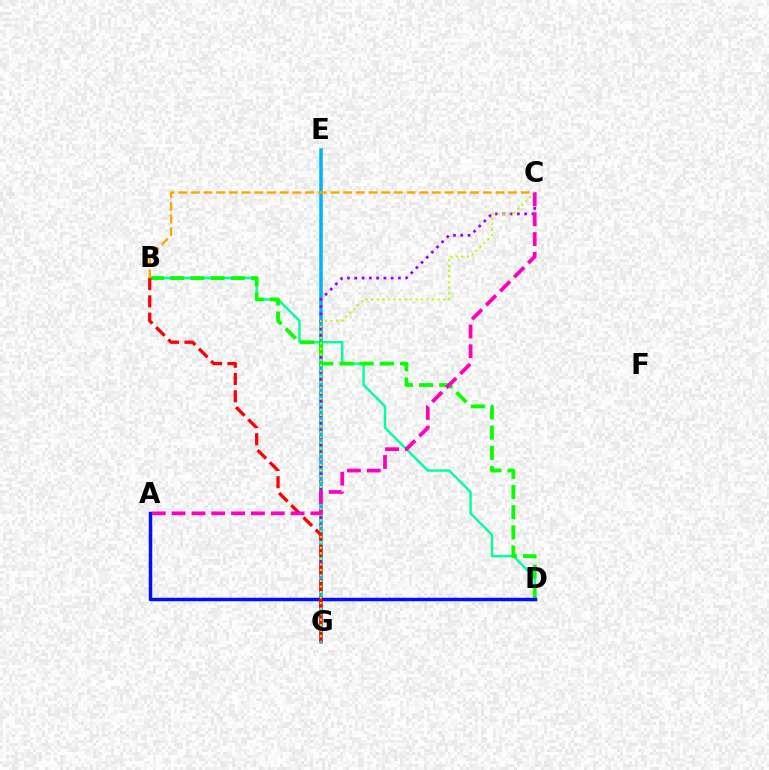{('E', 'G'): [{'color': '#00b5ff', 'line_style': 'solid', 'thickness': 2.55}], ('B', 'D'): [{'color': '#00ff9d', 'line_style': 'solid', 'thickness': 1.73}, {'color': '#08ff00', 'line_style': 'dashed', 'thickness': 2.74}], ('C', 'G'): [{'color': '#9b00ff', 'line_style': 'dotted', 'thickness': 1.98}, {'color': '#b3ff00', 'line_style': 'dotted', 'thickness': 1.5}], ('A', 'D'): [{'color': '#0010ff', 'line_style': 'solid', 'thickness': 2.51}], ('B', 'G'): [{'color': '#ff0000', 'line_style': 'dashed', 'thickness': 2.35}], ('B', 'C'): [{'color': '#ffa500', 'line_style': 'dashed', 'thickness': 1.72}], ('A', 'C'): [{'color': '#ff00bd', 'line_style': 'dashed', 'thickness': 2.69}]}